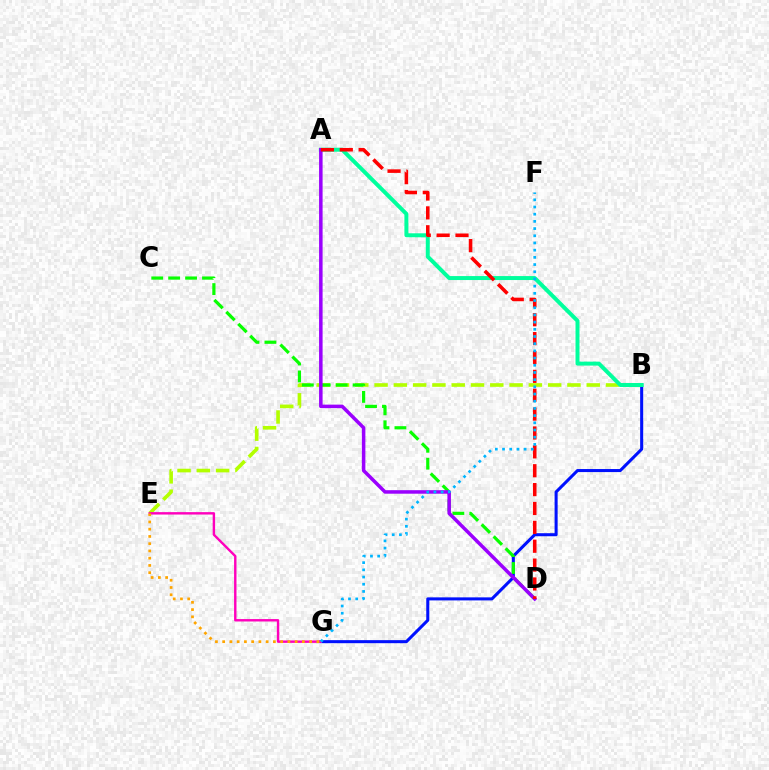{('B', 'G'): [{'color': '#0010ff', 'line_style': 'solid', 'thickness': 2.19}], ('B', 'E'): [{'color': '#b3ff00', 'line_style': 'dashed', 'thickness': 2.62}], ('E', 'G'): [{'color': '#ff00bd', 'line_style': 'solid', 'thickness': 1.74}, {'color': '#ffa500', 'line_style': 'dotted', 'thickness': 1.97}], ('C', 'D'): [{'color': '#08ff00', 'line_style': 'dashed', 'thickness': 2.3}], ('A', 'B'): [{'color': '#00ff9d', 'line_style': 'solid', 'thickness': 2.86}], ('A', 'D'): [{'color': '#9b00ff', 'line_style': 'solid', 'thickness': 2.53}, {'color': '#ff0000', 'line_style': 'dashed', 'thickness': 2.56}], ('F', 'G'): [{'color': '#00b5ff', 'line_style': 'dotted', 'thickness': 1.95}]}